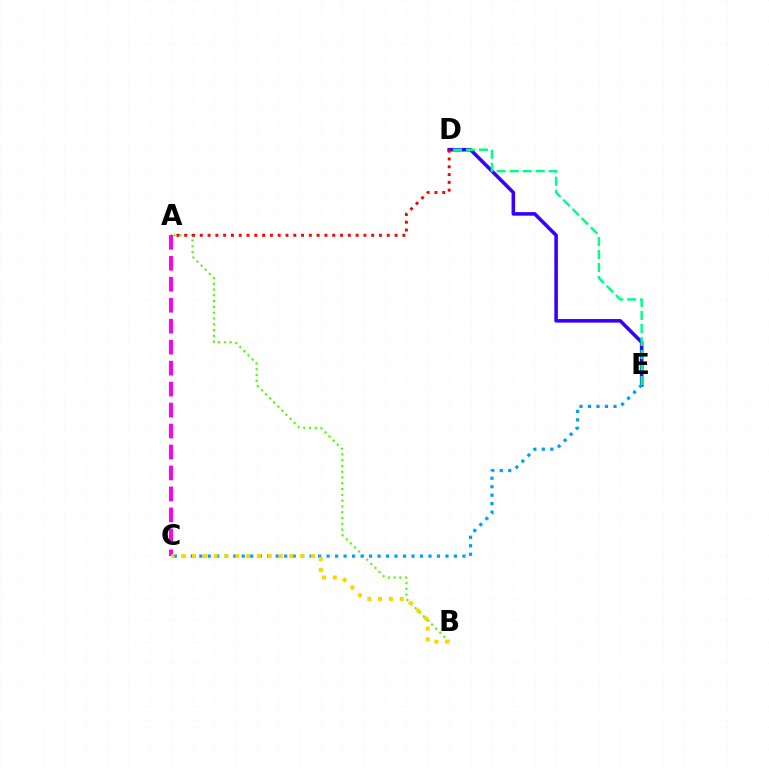{('D', 'E'): [{'color': '#3700ff', 'line_style': 'solid', 'thickness': 2.57}, {'color': '#00ff86', 'line_style': 'dashed', 'thickness': 1.77}], ('A', 'C'): [{'color': '#ff00ed', 'line_style': 'dashed', 'thickness': 2.85}], ('A', 'B'): [{'color': '#4fff00', 'line_style': 'dotted', 'thickness': 1.57}], ('A', 'D'): [{'color': '#ff0000', 'line_style': 'dotted', 'thickness': 2.12}], ('C', 'E'): [{'color': '#009eff', 'line_style': 'dotted', 'thickness': 2.31}], ('B', 'C'): [{'color': '#ffd500', 'line_style': 'dotted', 'thickness': 2.94}]}